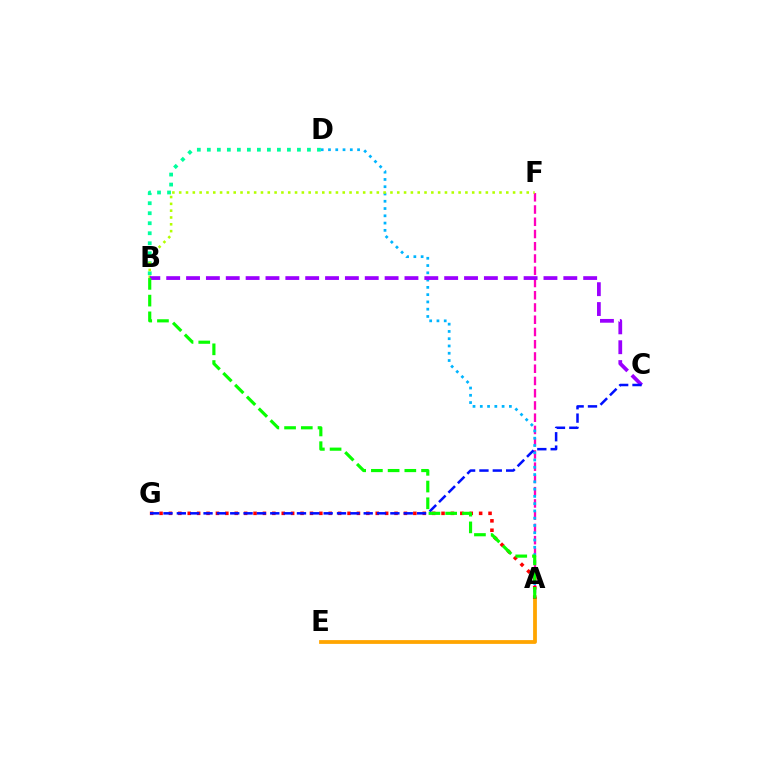{('B', 'D'): [{'color': '#00ff9d', 'line_style': 'dotted', 'thickness': 2.72}], ('A', 'F'): [{'color': '#ff00bd', 'line_style': 'dashed', 'thickness': 1.66}], ('A', 'D'): [{'color': '#00b5ff', 'line_style': 'dotted', 'thickness': 1.98}], ('A', 'E'): [{'color': '#ffa500', 'line_style': 'solid', 'thickness': 2.72}], ('B', 'F'): [{'color': '#b3ff00', 'line_style': 'dotted', 'thickness': 1.85}], ('A', 'G'): [{'color': '#ff0000', 'line_style': 'dotted', 'thickness': 2.55}], ('B', 'C'): [{'color': '#9b00ff', 'line_style': 'dashed', 'thickness': 2.7}], ('C', 'G'): [{'color': '#0010ff', 'line_style': 'dashed', 'thickness': 1.81}], ('A', 'B'): [{'color': '#08ff00', 'line_style': 'dashed', 'thickness': 2.27}]}